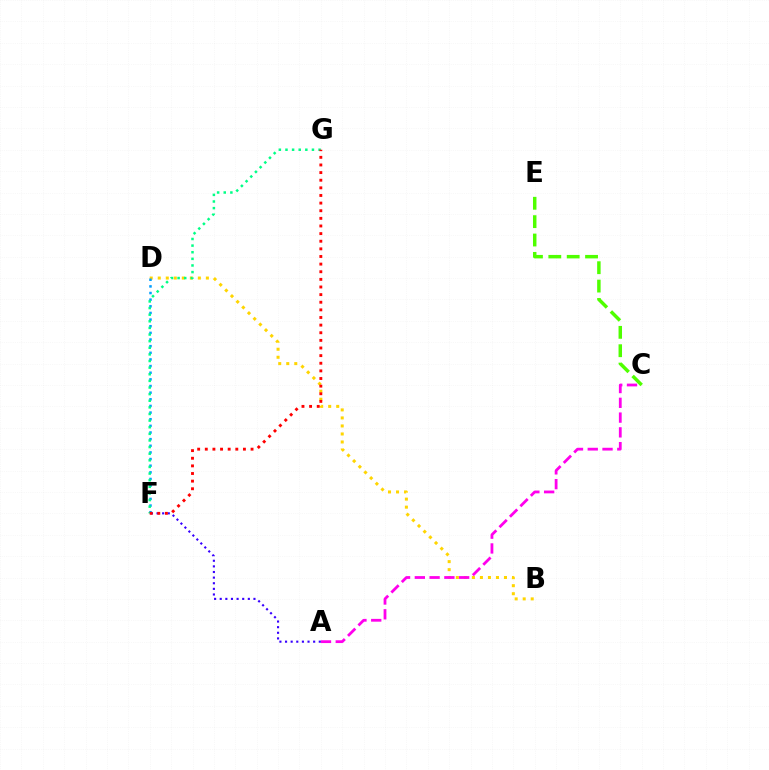{('B', 'D'): [{'color': '#ffd500', 'line_style': 'dotted', 'thickness': 2.18}], ('D', 'F'): [{'color': '#009eff', 'line_style': 'dotted', 'thickness': 1.8}], ('A', 'C'): [{'color': '#ff00ed', 'line_style': 'dashed', 'thickness': 2.01}], ('C', 'E'): [{'color': '#4fff00', 'line_style': 'dashed', 'thickness': 2.5}], ('A', 'F'): [{'color': '#3700ff', 'line_style': 'dotted', 'thickness': 1.53}], ('F', 'G'): [{'color': '#00ff86', 'line_style': 'dotted', 'thickness': 1.8}, {'color': '#ff0000', 'line_style': 'dotted', 'thickness': 2.07}]}